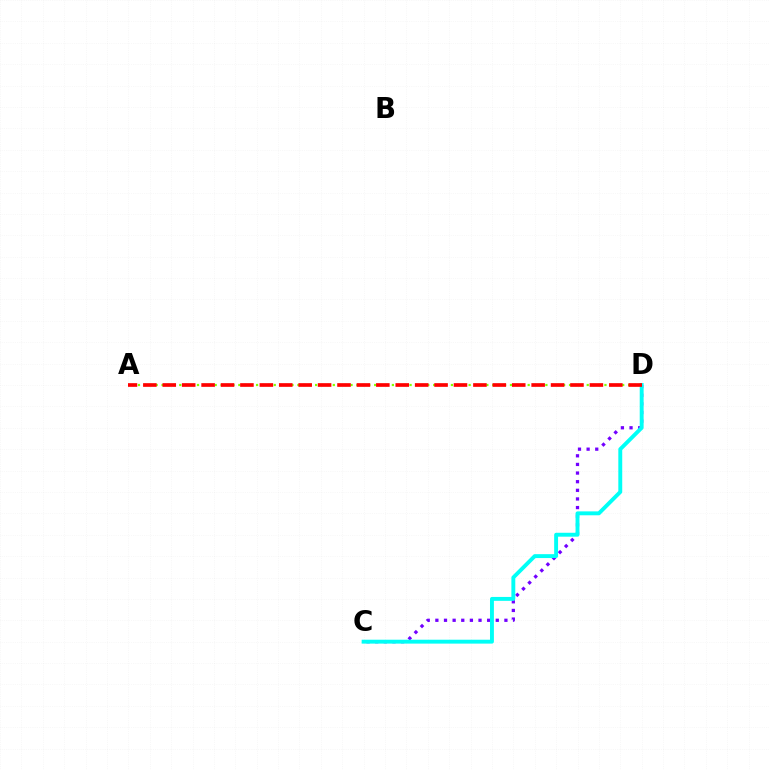{('C', 'D'): [{'color': '#7200ff', 'line_style': 'dotted', 'thickness': 2.34}, {'color': '#00fff6', 'line_style': 'solid', 'thickness': 2.81}], ('A', 'D'): [{'color': '#84ff00', 'line_style': 'dotted', 'thickness': 1.6}, {'color': '#ff0000', 'line_style': 'dashed', 'thickness': 2.64}]}